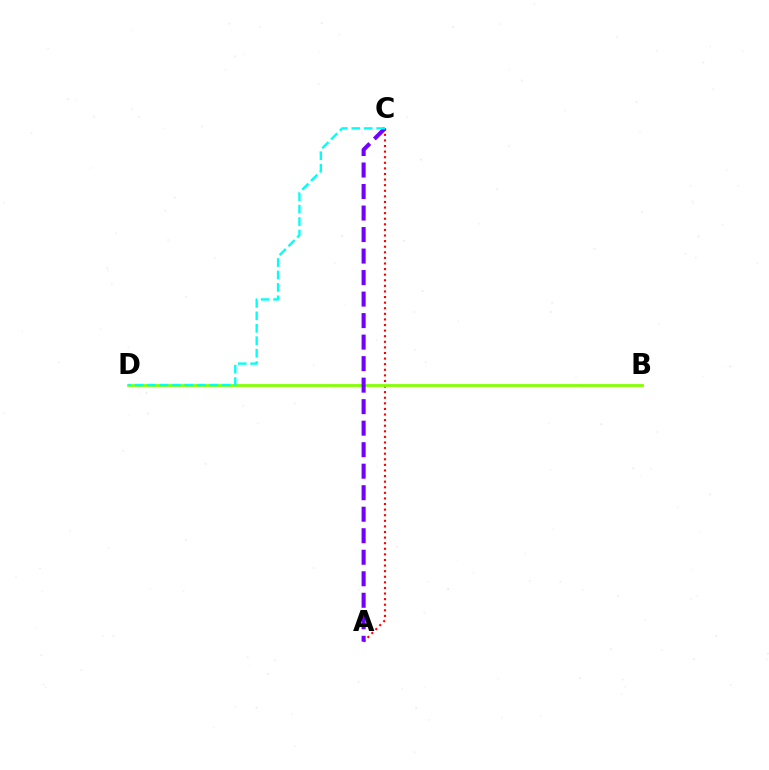{('A', 'C'): [{'color': '#ff0000', 'line_style': 'dotted', 'thickness': 1.52}, {'color': '#7200ff', 'line_style': 'dashed', 'thickness': 2.92}], ('B', 'D'): [{'color': '#84ff00', 'line_style': 'solid', 'thickness': 2.0}], ('C', 'D'): [{'color': '#00fff6', 'line_style': 'dashed', 'thickness': 1.69}]}